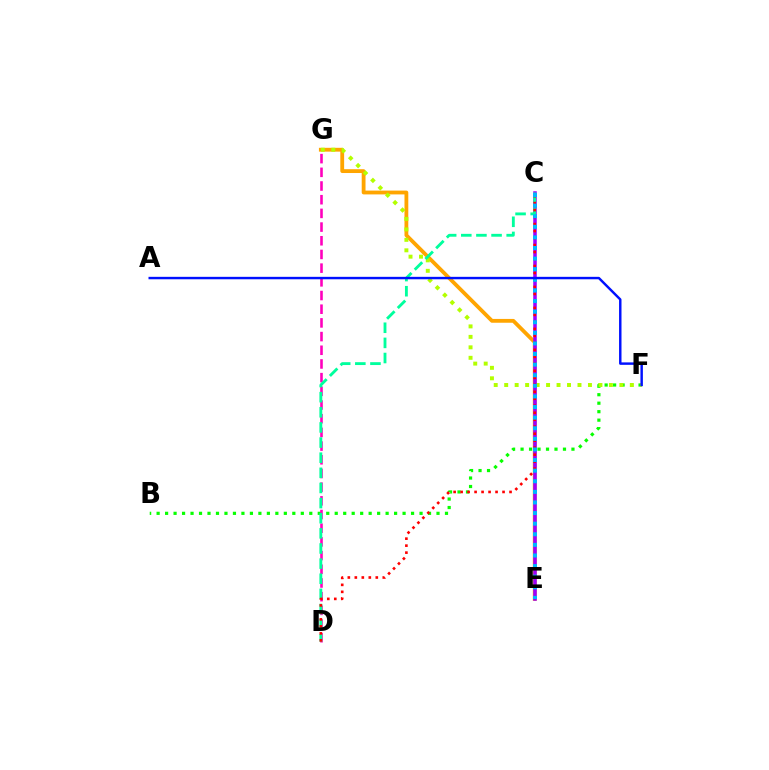{('B', 'F'): [{'color': '#08ff00', 'line_style': 'dotted', 'thickness': 2.3}], ('D', 'G'): [{'color': '#ff00bd', 'line_style': 'dashed', 'thickness': 1.86}], ('E', 'G'): [{'color': '#ffa500', 'line_style': 'solid', 'thickness': 2.75}], ('F', 'G'): [{'color': '#b3ff00', 'line_style': 'dotted', 'thickness': 2.84}], ('C', 'E'): [{'color': '#9b00ff', 'line_style': 'solid', 'thickness': 2.53}, {'color': '#00b5ff', 'line_style': 'dotted', 'thickness': 2.88}], ('C', 'D'): [{'color': '#00ff9d', 'line_style': 'dashed', 'thickness': 2.06}, {'color': '#ff0000', 'line_style': 'dotted', 'thickness': 1.9}], ('A', 'F'): [{'color': '#0010ff', 'line_style': 'solid', 'thickness': 1.76}]}